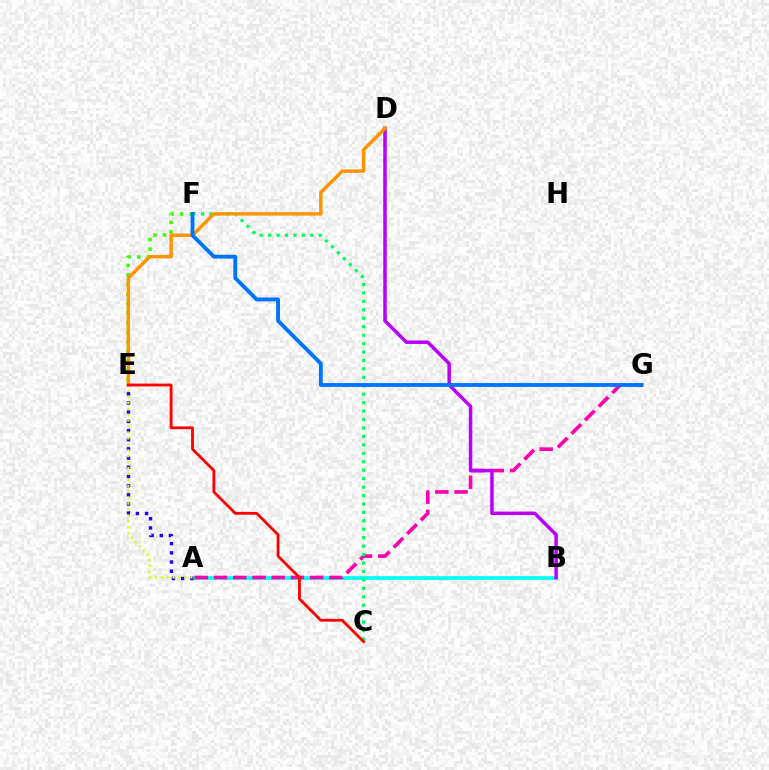{('A', 'B'): [{'color': '#00fff6', 'line_style': 'solid', 'thickness': 2.66}], ('A', 'G'): [{'color': '#ff00ac', 'line_style': 'dashed', 'thickness': 2.61}], ('B', 'D'): [{'color': '#b900ff', 'line_style': 'solid', 'thickness': 2.52}], ('E', 'F'): [{'color': '#3dff00', 'line_style': 'dotted', 'thickness': 2.59}], ('C', 'F'): [{'color': '#00ff5c', 'line_style': 'dotted', 'thickness': 2.29}], ('A', 'E'): [{'color': '#2500ff', 'line_style': 'dotted', 'thickness': 2.5}, {'color': '#d1ff00', 'line_style': 'dotted', 'thickness': 1.61}], ('D', 'E'): [{'color': '#ff9400', 'line_style': 'solid', 'thickness': 2.49}], ('F', 'G'): [{'color': '#0074ff', 'line_style': 'solid', 'thickness': 2.78}], ('C', 'E'): [{'color': '#ff0000', 'line_style': 'solid', 'thickness': 2.02}]}